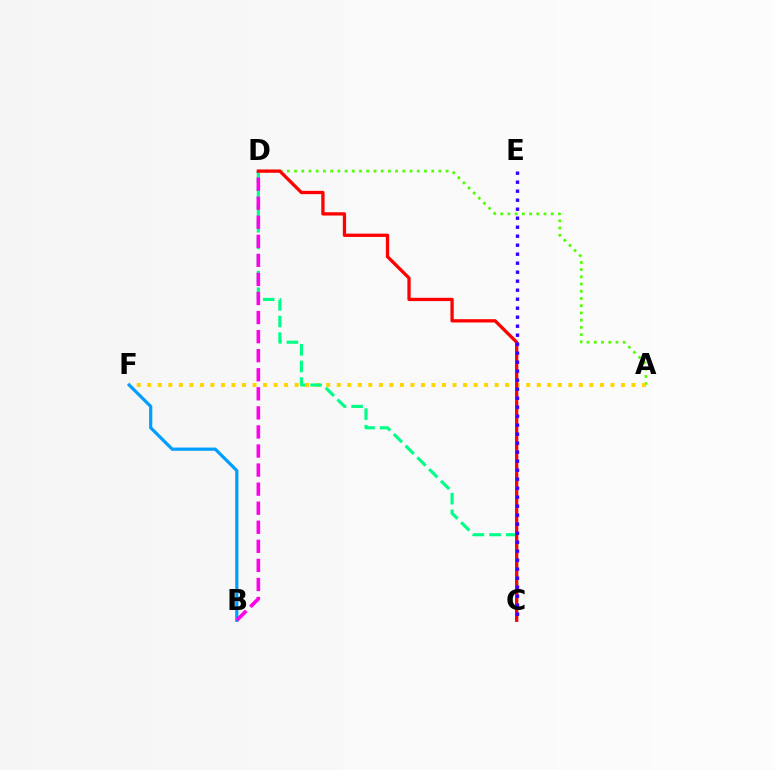{('A', 'D'): [{'color': '#4fff00', 'line_style': 'dotted', 'thickness': 1.96}], ('A', 'F'): [{'color': '#ffd500', 'line_style': 'dotted', 'thickness': 2.86}], ('C', 'D'): [{'color': '#00ff86', 'line_style': 'dashed', 'thickness': 2.26}, {'color': '#ff0000', 'line_style': 'solid', 'thickness': 2.37}], ('B', 'F'): [{'color': '#009eff', 'line_style': 'solid', 'thickness': 2.3}], ('B', 'D'): [{'color': '#ff00ed', 'line_style': 'dashed', 'thickness': 2.59}], ('C', 'E'): [{'color': '#3700ff', 'line_style': 'dotted', 'thickness': 2.45}]}